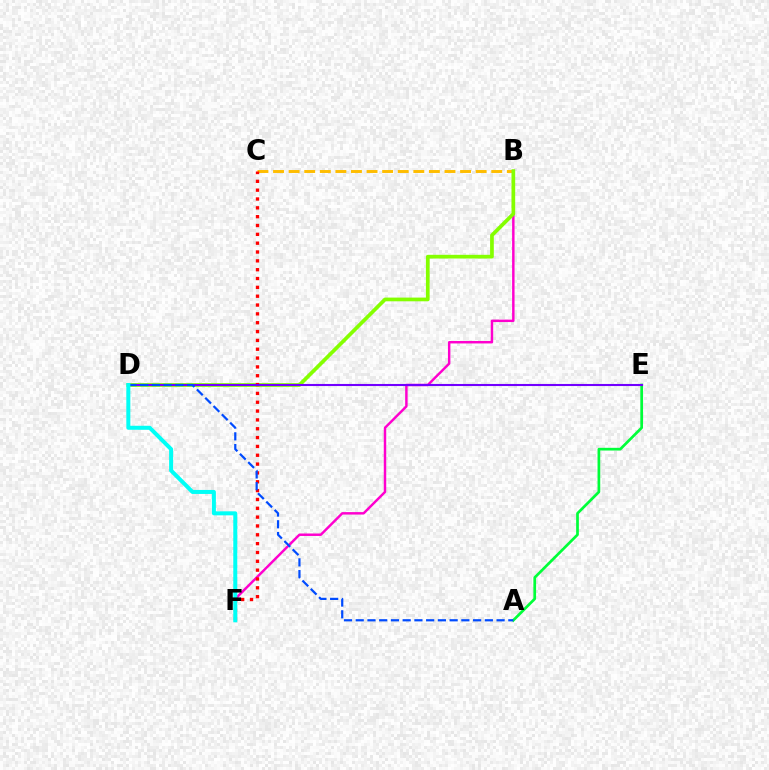{('B', 'F'): [{'color': '#ff00cf', 'line_style': 'solid', 'thickness': 1.77}], ('B', 'C'): [{'color': '#ffbd00', 'line_style': 'dashed', 'thickness': 2.12}], ('A', 'E'): [{'color': '#00ff39', 'line_style': 'solid', 'thickness': 1.95}], ('B', 'D'): [{'color': '#84ff00', 'line_style': 'solid', 'thickness': 2.67}], ('C', 'F'): [{'color': '#ff0000', 'line_style': 'dotted', 'thickness': 2.4}], ('D', 'E'): [{'color': '#7200ff', 'line_style': 'solid', 'thickness': 1.5}], ('A', 'D'): [{'color': '#004bff', 'line_style': 'dashed', 'thickness': 1.59}], ('D', 'F'): [{'color': '#00fff6', 'line_style': 'solid', 'thickness': 2.88}]}